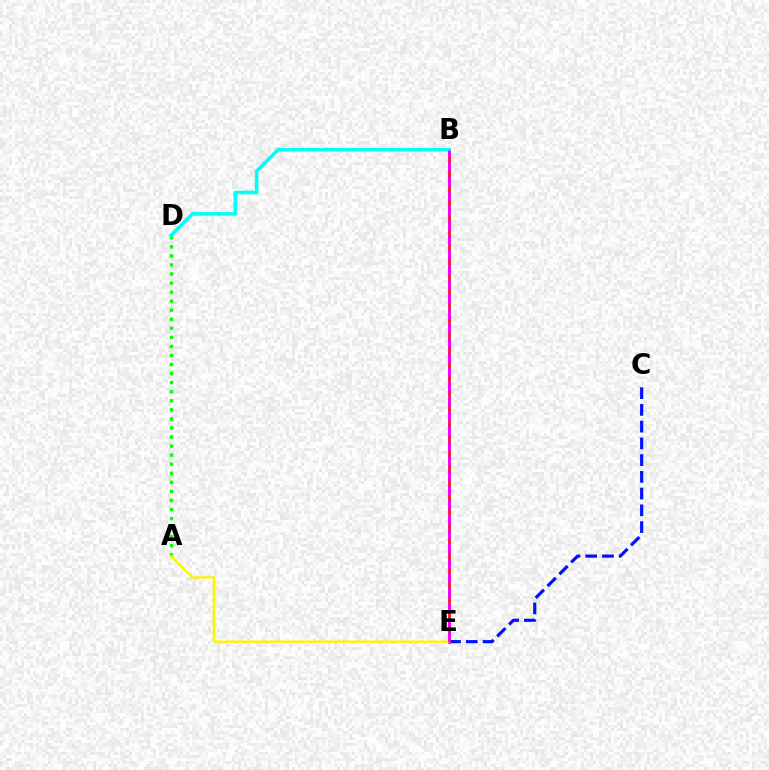{('A', 'D'): [{'color': '#08ff00', 'line_style': 'dotted', 'thickness': 2.46}], ('B', 'E'): [{'color': '#ff0000', 'line_style': 'solid', 'thickness': 1.85}, {'color': '#ee00ff', 'line_style': 'dashed', 'thickness': 2.0}], ('C', 'E'): [{'color': '#0010ff', 'line_style': 'dashed', 'thickness': 2.27}], ('B', 'D'): [{'color': '#00fff6', 'line_style': 'solid', 'thickness': 2.59}], ('A', 'E'): [{'color': '#fcf500', 'line_style': 'solid', 'thickness': 1.69}]}